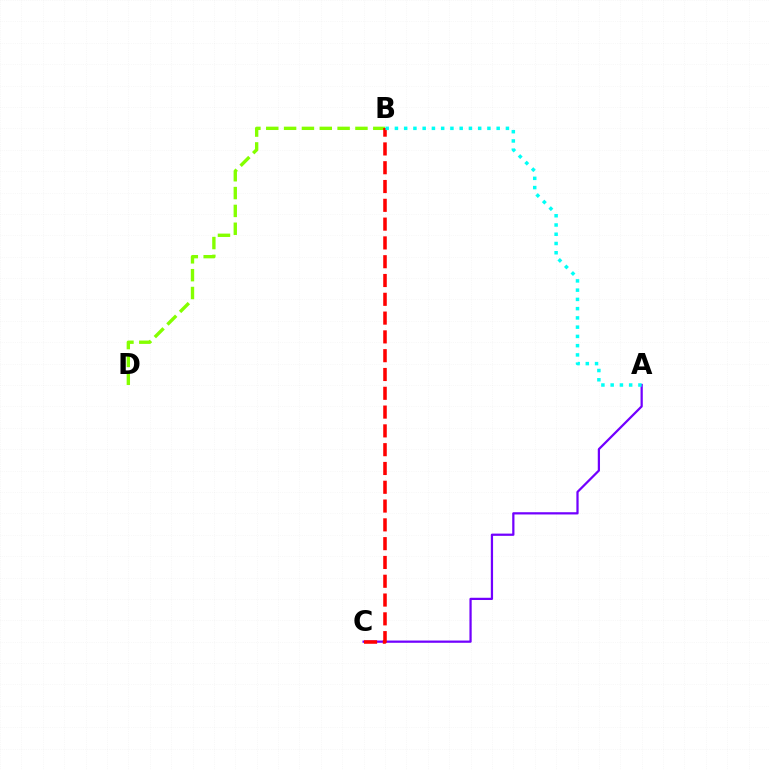{('B', 'D'): [{'color': '#84ff00', 'line_style': 'dashed', 'thickness': 2.42}], ('A', 'C'): [{'color': '#7200ff', 'line_style': 'solid', 'thickness': 1.61}], ('B', 'C'): [{'color': '#ff0000', 'line_style': 'dashed', 'thickness': 2.55}], ('A', 'B'): [{'color': '#00fff6', 'line_style': 'dotted', 'thickness': 2.51}]}